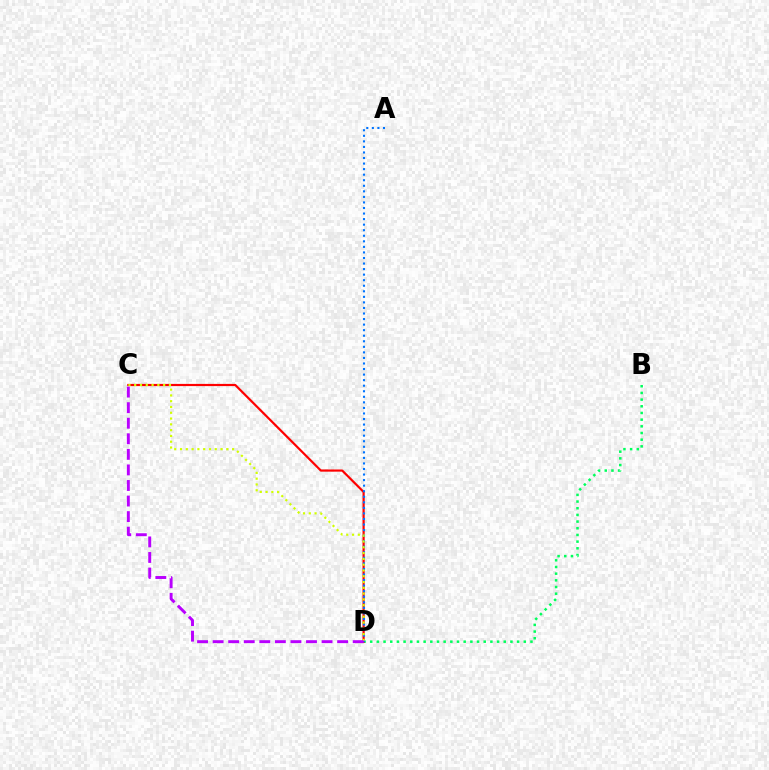{('B', 'D'): [{'color': '#00ff5c', 'line_style': 'dotted', 'thickness': 1.81}], ('C', 'D'): [{'color': '#ff0000', 'line_style': 'solid', 'thickness': 1.58}, {'color': '#d1ff00', 'line_style': 'dotted', 'thickness': 1.57}, {'color': '#b900ff', 'line_style': 'dashed', 'thickness': 2.11}], ('A', 'D'): [{'color': '#0074ff', 'line_style': 'dotted', 'thickness': 1.51}]}